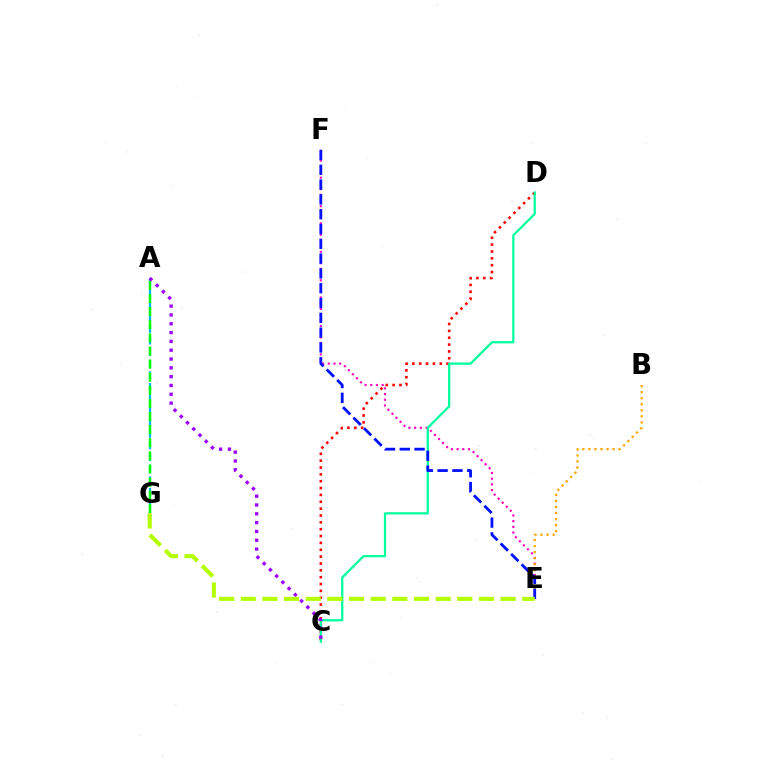{('A', 'G'): [{'color': '#00b5ff', 'line_style': 'dashed', 'thickness': 1.58}, {'color': '#08ff00', 'line_style': 'dashed', 'thickness': 1.78}], ('E', 'F'): [{'color': '#ff00bd', 'line_style': 'dotted', 'thickness': 1.55}, {'color': '#0010ff', 'line_style': 'dashed', 'thickness': 2.01}], ('B', 'E'): [{'color': '#ffa500', 'line_style': 'dotted', 'thickness': 1.64}], ('C', 'D'): [{'color': '#ff0000', 'line_style': 'dotted', 'thickness': 1.86}, {'color': '#00ff9d', 'line_style': 'solid', 'thickness': 1.62}], ('A', 'C'): [{'color': '#9b00ff', 'line_style': 'dotted', 'thickness': 2.4}], ('E', 'G'): [{'color': '#b3ff00', 'line_style': 'dashed', 'thickness': 2.94}]}